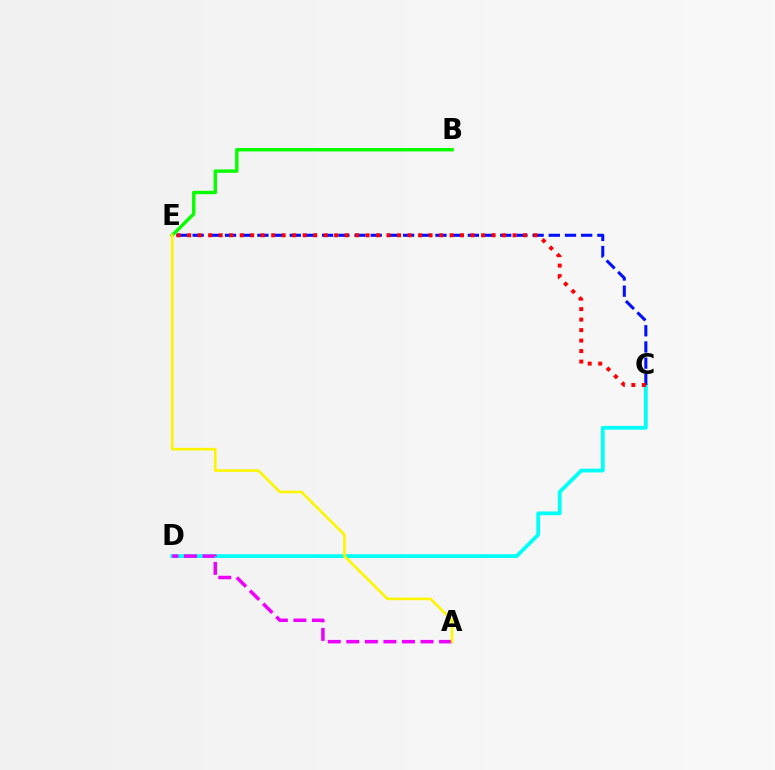{('C', 'D'): [{'color': '#00fff6', 'line_style': 'solid', 'thickness': 2.73}], ('A', 'D'): [{'color': '#ee00ff', 'line_style': 'dashed', 'thickness': 2.52}], ('B', 'E'): [{'color': '#08ff00', 'line_style': 'solid', 'thickness': 2.47}], ('A', 'E'): [{'color': '#fcf500', 'line_style': 'solid', 'thickness': 1.89}], ('C', 'E'): [{'color': '#0010ff', 'line_style': 'dashed', 'thickness': 2.2}, {'color': '#ff0000', 'line_style': 'dotted', 'thickness': 2.85}]}